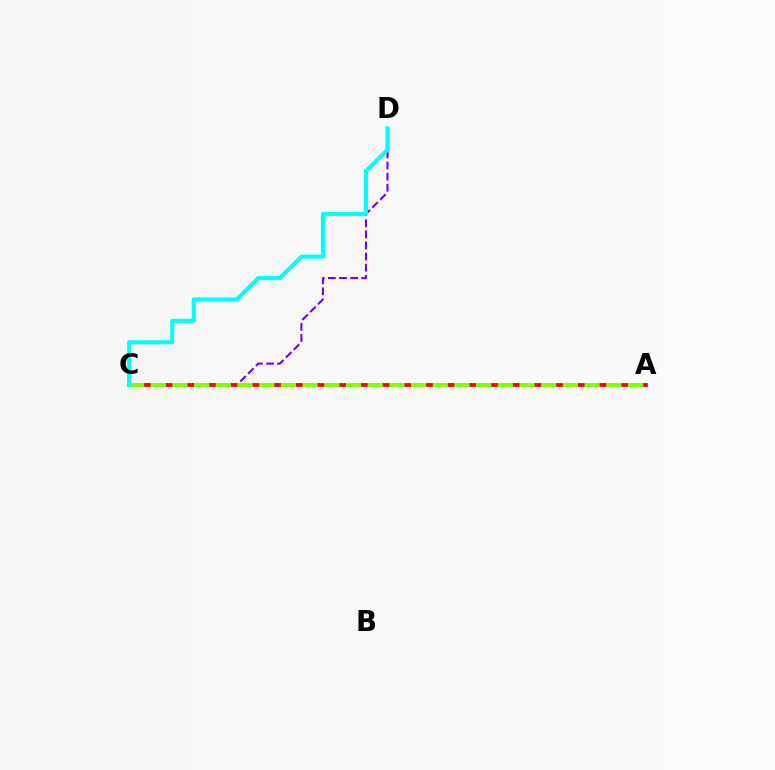{('C', 'D'): [{'color': '#7200ff', 'line_style': 'dashed', 'thickness': 1.51}, {'color': '#00fff6', 'line_style': 'solid', 'thickness': 2.92}], ('A', 'C'): [{'color': '#ff0000', 'line_style': 'solid', 'thickness': 2.75}, {'color': '#84ff00', 'line_style': 'dashed', 'thickness': 2.95}]}